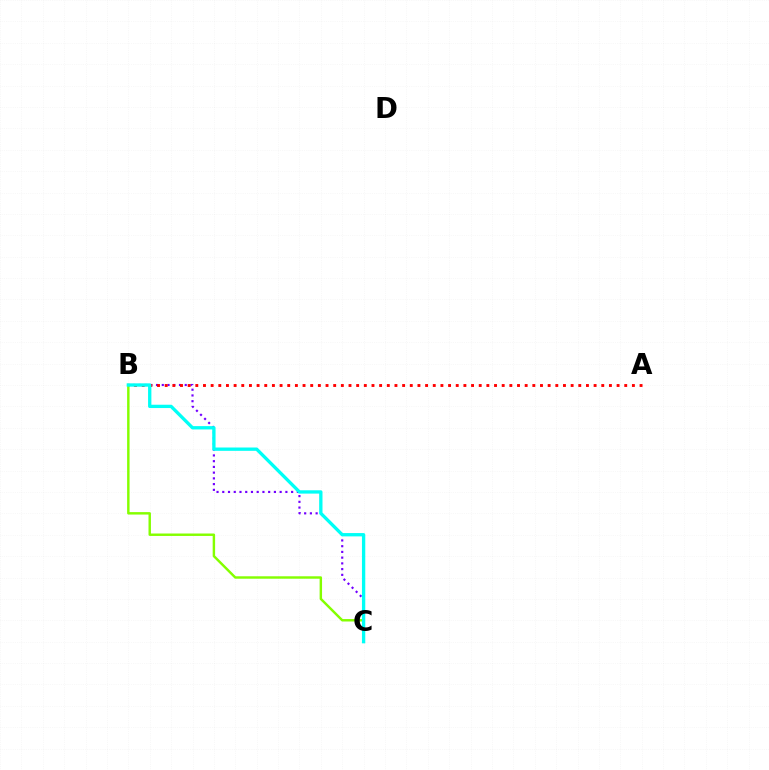{('B', 'C'): [{'color': '#7200ff', 'line_style': 'dotted', 'thickness': 1.56}, {'color': '#84ff00', 'line_style': 'solid', 'thickness': 1.76}, {'color': '#00fff6', 'line_style': 'solid', 'thickness': 2.39}], ('A', 'B'): [{'color': '#ff0000', 'line_style': 'dotted', 'thickness': 2.08}]}